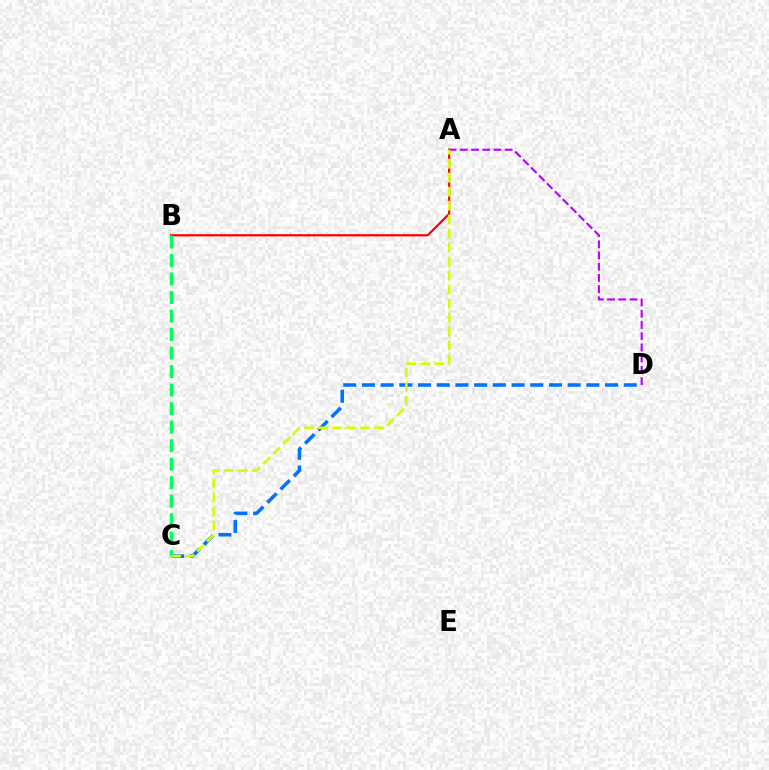{('C', 'D'): [{'color': '#0074ff', 'line_style': 'dashed', 'thickness': 2.54}], ('A', 'B'): [{'color': '#ff0000', 'line_style': 'solid', 'thickness': 1.6}], ('B', 'C'): [{'color': '#00ff5c', 'line_style': 'dashed', 'thickness': 2.52}], ('A', 'D'): [{'color': '#b900ff', 'line_style': 'dashed', 'thickness': 1.52}], ('A', 'C'): [{'color': '#d1ff00', 'line_style': 'dashed', 'thickness': 1.9}]}